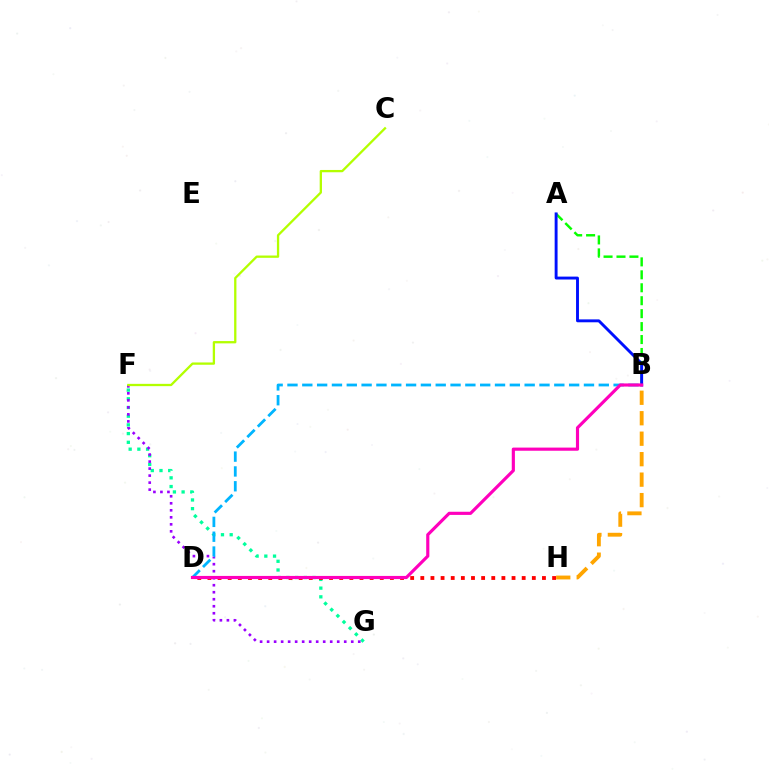{('F', 'G'): [{'color': '#00ff9d', 'line_style': 'dotted', 'thickness': 2.36}, {'color': '#9b00ff', 'line_style': 'dotted', 'thickness': 1.9}], ('A', 'B'): [{'color': '#08ff00', 'line_style': 'dashed', 'thickness': 1.76}, {'color': '#0010ff', 'line_style': 'solid', 'thickness': 2.09}], ('B', 'D'): [{'color': '#00b5ff', 'line_style': 'dashed', 'thickness': 2.01}, {'color': '#ff00bd', 'line_style': 'solid', 'thickness': 2.27}], ('D', 'H'): [{'color': '#ff0000', 'line_style': 'dotted', 'thickness': 2.75}], ('B', 'H'): [{'color': '#ffa500', 'line_style': 'dashed', 'thickness': 2.78}], ('C', 'F'): [{'color': '#b3ff00', 'line_style': 'solid', 'thickness': 1.65}]}